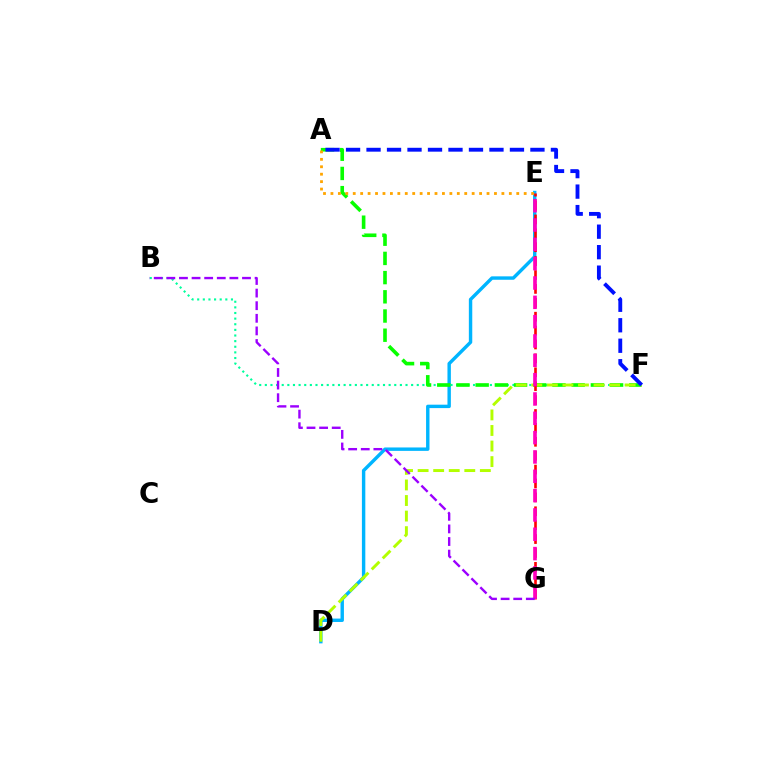{('D', 'E'): [{'color': '#00b5ff', 'line_style': 'solid', 'thickness': 2.46}], ('B', 'F'): [{'color': '#00ff9d', 'line_style': 'dotted', 'thickness': 1.53}], ('A', 'F'): [{'color': '#08ff00', 'line_style': 'dashed', 'thickness': 2.61}, {'color': '#0010ff', 'line_style': 'dashed', 'thickness': 2.78}], ('D', 'F'): [{'color': '#b3ff00', 'line_style': 'dashed', 'thickness': 2.11}], ('A', 'E'): [{'color': '#ffa500', 'line_style': 'dotted', 'thickness': 2.02}], ('E', 'G'): [{'color': '#ff0000', 'line_style': 'dashed', 'thickness': 1.89}, {'color': '#ff00bd', 'line_style': 'dashed', 'thickness': 2.63}], ('B', 'G'): [{'color': '#9b00ff', 'line_style': 'dashed', 'thickness': 1.71}]}